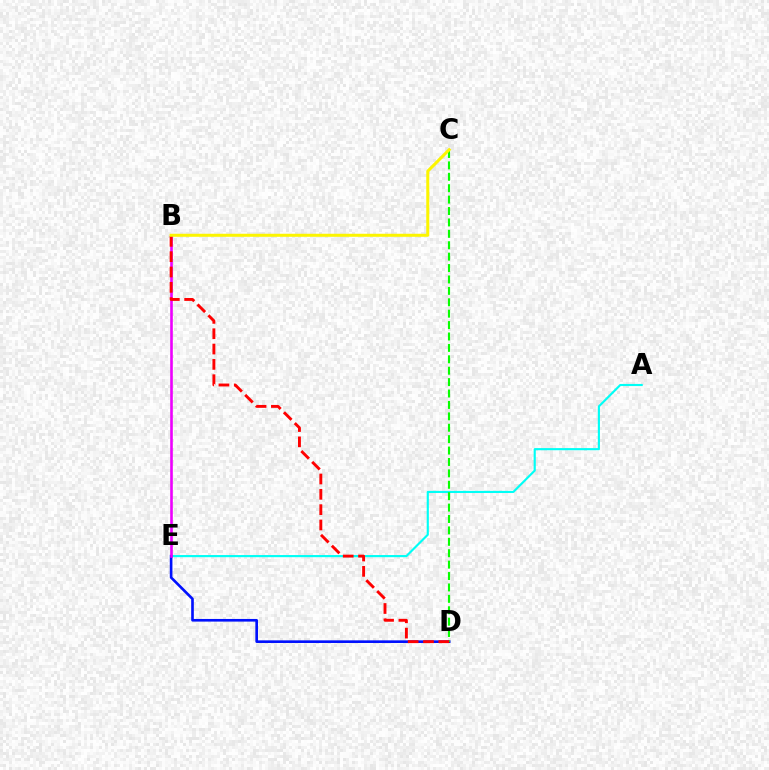{('A', 'E'): [{'color': '#00fff6', 'line_style': 'solid', 'thickness': 1.54}], ('D', 'E'): [{'color': '#0010ff', 'line_style': 'solid', 'thickness': 1.9}], ('B', 'E'): [{'color': '#ee00ff', 'line_style': 'solid', 'thickness': 1.88}], ('C', 'D'): [{'color': '#08ff00', 'line_style': 'dashed', 'thickness': 1.55}], ('B', 'D'): [{'color': '#ff0000', 'line_style': 'dashed', 'thickness': 2.08}], ('B', 'C'): [{'color': '#fcf500', 'line_style': 'solid', 'thickness': 2.18}]}